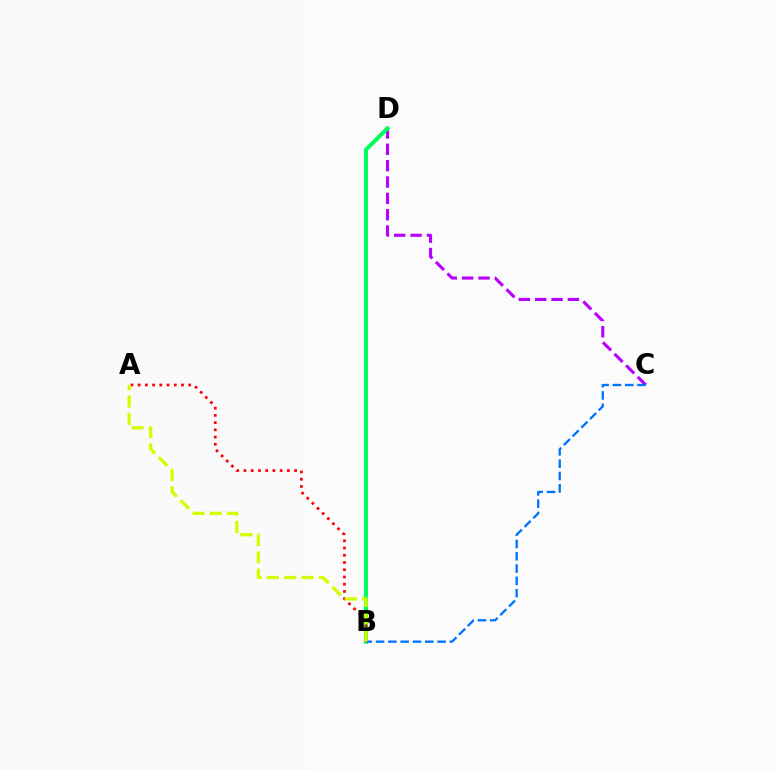{('C', 'D'): [{'color': '#b900ff', 'line_style': 'dashed', 'thickness': 2.22}], ('B', 'D'): [{'color': '#00ff5c', 'line_style': 'solid', 'thickness': 2.94}], ('B', 'C'): [{'color': '#0074ff', 'line_style': 'dashed', 'thickness': 1.67}], ('A', 'B'): [{'color': '#ff0000', 'line_style': 'dotted', 'thickness': 1.96}, {'color': '#d1ff00', 'line_style': 'dashed', 'thickness': 2.35}]}